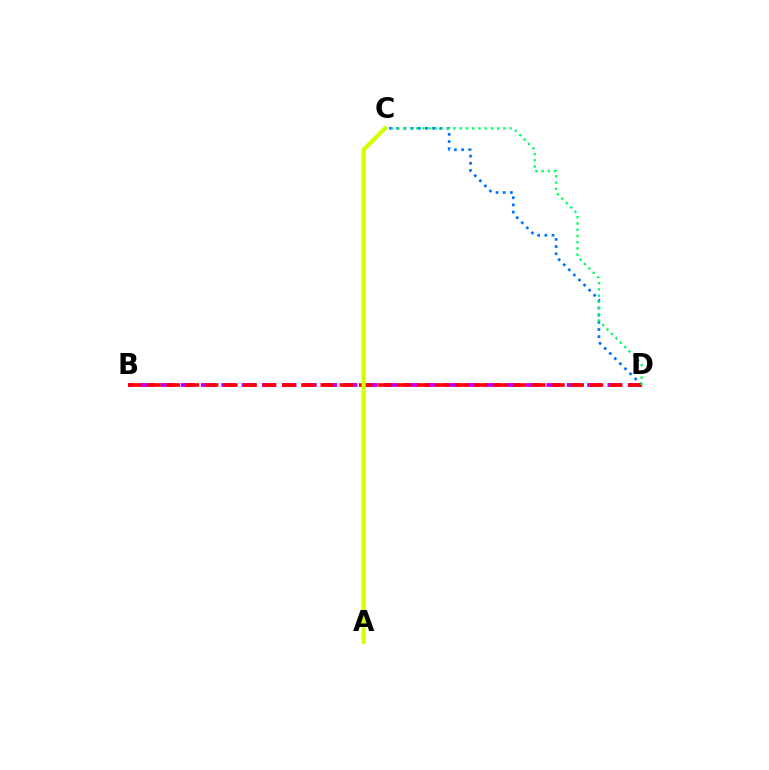{('C', 'D'): [{'color': '#0074ff', 'line_style': 'dotted', 'thickness': 1.95}, {'color': '#00ff5c', 'line_style': 'dotted', 'thickness': 1.69}], ('B', 'D'): [{'color': '#b900ff', 'line_style': 'dashed', 'thickness': 2.76}, {'color': '#ff0000', 'line_style': 'dashed', 'thickness': 2.61}], ('A', 'C'): [{'color': '#d1ff00', 'line_style': 'solid', 'thickness': 3.0}]}